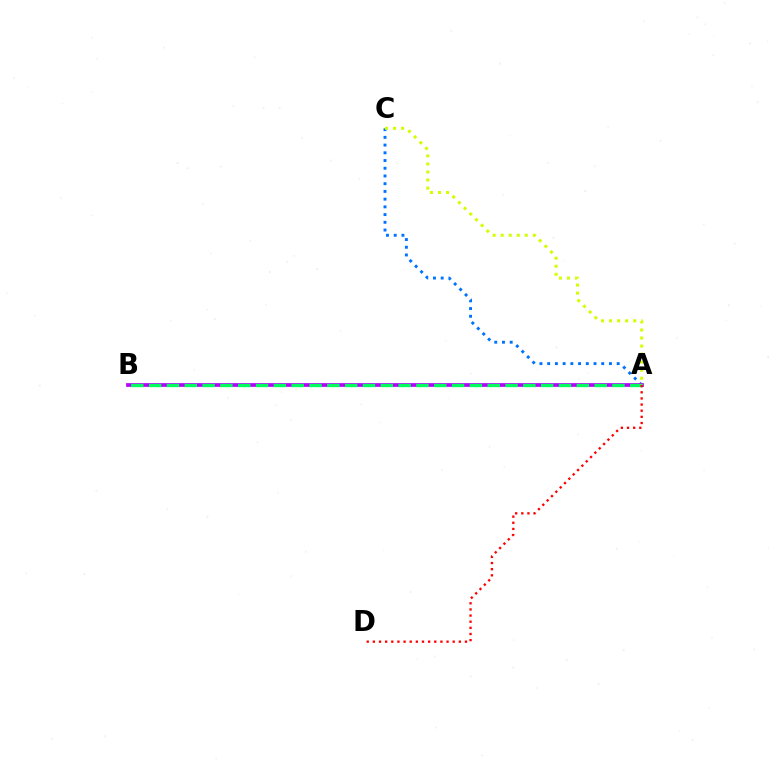{('A', 'C'): [{'color': '#0074ff', 'line_style': 'dotted', 'thickness': 2.1}, {'color': '#d1ff00', 'line_style': 'dotted', 'thickness': 2.19}], ('A', 'B'): [{'color': '#b900ff', 'line_style': 'solid', 'thickness': 2.68}, {'color': '#00ff5c', 'line_style': 'dashed', 'thickness': 2.42}], ('A', 'D'): [{'color': '#ff0000', 'line_style': 'dotted', 'thickness': 1.67}]}